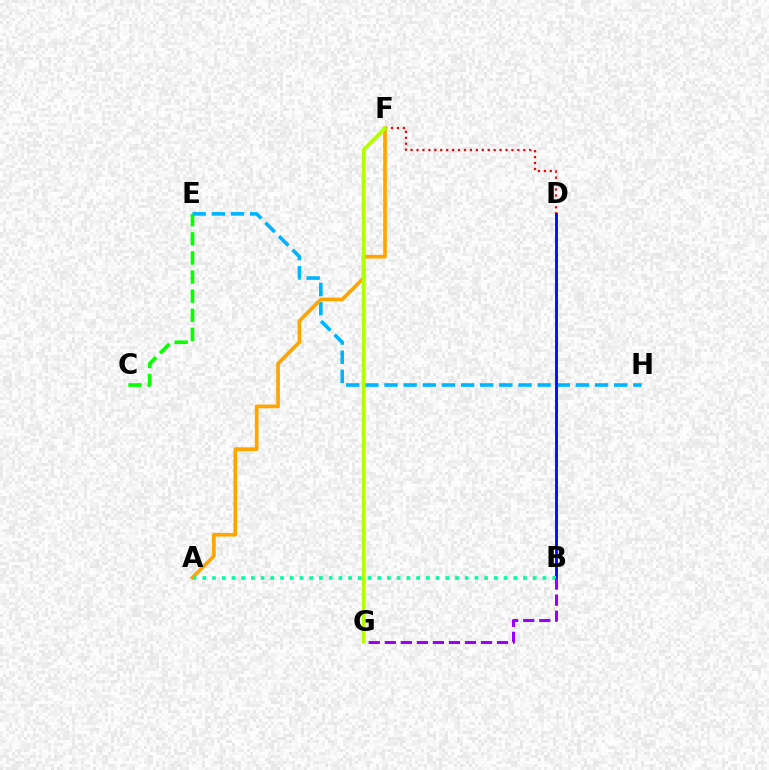{('C', 'E'): [{'color': '#08ff00', 'line_style': 'dashed', 'thickness': 2.6}], ('E', 'H'): [{'color': '#00b5ff', 'line_style': 'dashed', 'thickness': 2.6}], ('A', 'F'): [{'color': '#ffa500', 'line_style': 'solid', 'thickness': 2.64}], ('D', 'F'): [{'color': '#ff0000', 'line_style': 'dotted', 'thickness': 1.61}], ('B', 'D'): [{'color': '#ff00bd', 'line_style': 'solid', 'thickness': 2.11}, {'color': '#0010ff', 'line_style': 'solid', 'thickness': 1.94}], ('A', 'B'): [{'color': '#00ff9d', 'line_style': 'dotted', 'thickness': 2.64}], ('B', 'G'): [{'color': '#9b00ff', 'line_style': 'dashed', 'thickness': 2.18}], ('F', 'G'): [{'color': '#b3ff00', 'line_style': 'solid', 'thickness': 2.63}]}